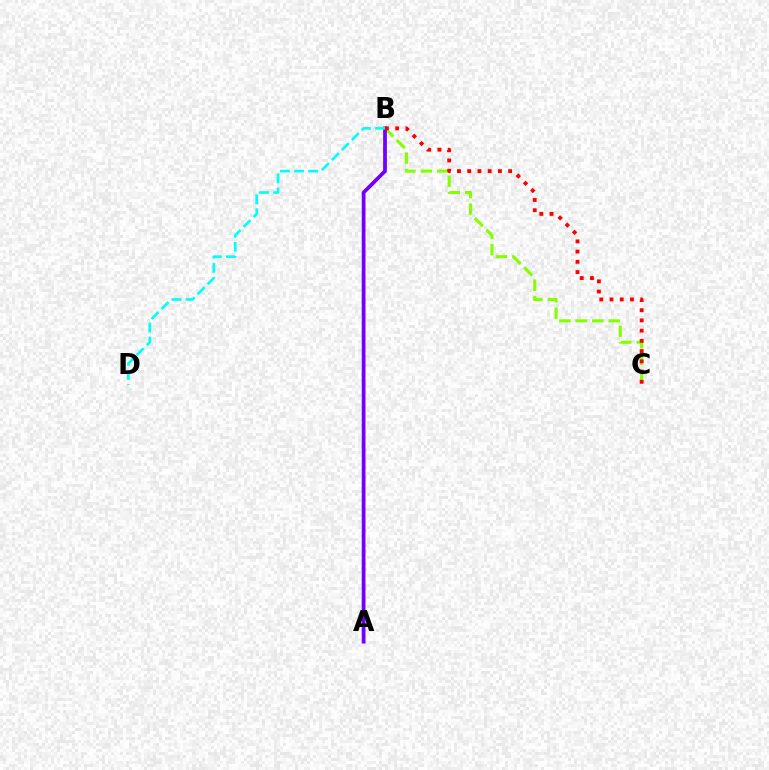{('B', 'C'): [{'color': '#84ff00', 'line_style': 'dashed', 'thickness': 2.24}, {'color': '#ff0000', 'line_style': 'dotted', 'thickness': 2.78}], ('A', 'B'): [{'color': '#7200ff', 'line_style': 'solid', 'thickness': 2.7}], ('B', 'D'): [{'color': '#00fff6', 'line_style': 'dashed', 'thickness': 1.92}]}